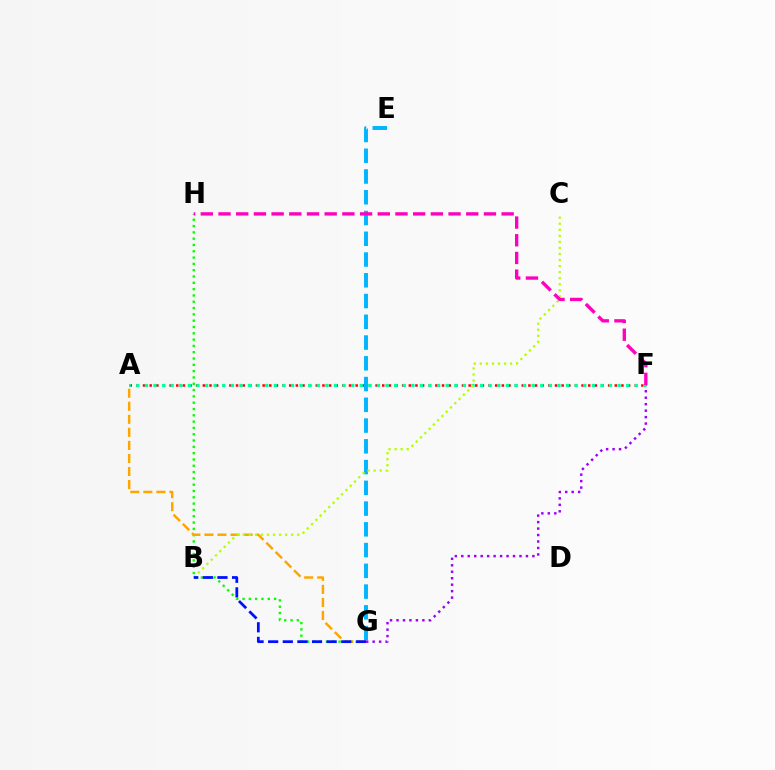{('A', 'F'): [{'color': '#ff0000', 'line_style': 'dotted', 'thickness': 1.81}, {'color': '#00ff9d', 'line_style': 'dotted', 'thickness': 2.34}], ('G', 'H'): [{'color': '#08ff00', 'line_style': 'dotted', 'thickness': 1.71}], ('E', 'G'): [{'color': '#00b5ff', 'line_style': 'dashed', 'thickness': 2.82}], ('F', 'G'): [{'color': '#9b00ff', 'line_style': 'dotted', 'thickness': 1.76}], ('A', 'G'): [{'color': '#ffa500', 'line_style': 'dashed', 'thickness': 1.77}], ('B', 'C'): [{'color': '#b3ff00', 'line_style': 'dotted', 'thickness': 1.64}], ('B', 'G'): [{'color': '#0010ff', 'line_style': 'dashed', 'thickness': 1.99}], ('F', 'H'): [{'color': '#ff00bd', 'line_style': 'dashed', 'thickness': 2.4}]}